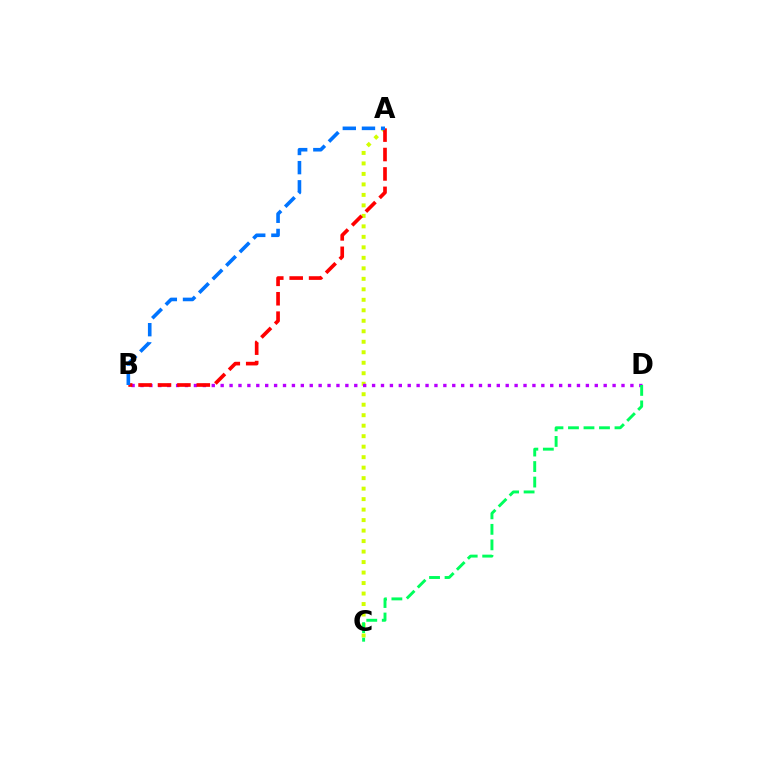{('A', 'C'): [{'color': '#d1ff00', 'line_style': 'dotted', 'thickness': 2.85}], ('B', 'D'): [{'color': '#b900ff', 'line_style': 'dotted', 'thickness': 2.42}], ('C', 'D'): [{'color': '#00ff5c', 'line_style': 'dashed', 'thickness': 2.11}], ('A', 'B'): [{'color': '#ff0000', 'line_style': 'dashed', 'thickness': 2.64}, {'color': '#0074ff', 'line_style': 'dashed', 'thickness': 2.6}]}